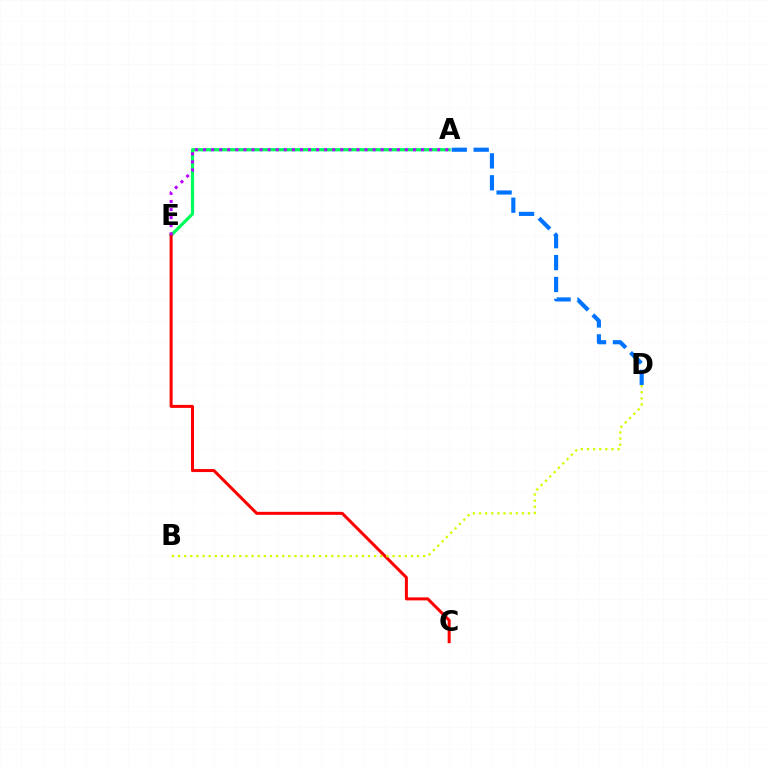{('A', 'E'): [{'color': '#00ff5c', 'line_style': 'solid', 'thickness': 2.3}, {'color': '#b900ff', 'line_style': 'dotted', 'thickness': 2.19}], ('C', 'E'): [{'color': '#ff0000', 'line_style': 'solid', 'thickness': 2.17}], ('B', 'D'): [{'color': '#d1ff00', 'line_style': 'dotted', 'thickness': 1.67}], ('A', 'D'): [{'color': '#0074ff', 'line_style': 'dashed', 'thickness': 2.98}]}